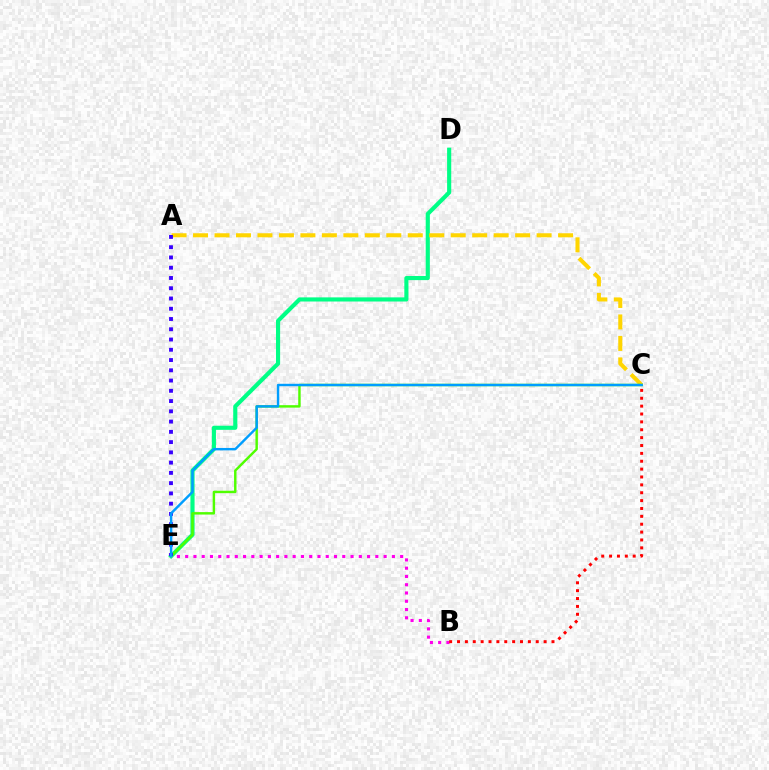{('D', 'E'): [{'color': '#00ff86', 'line_style': 'solid', 'thickness': 2.97}], ('A', 'C'): [{'color': '#ffd500', 'line_style': 'dashed', 'thickness': 2.92}], ('C', 'E'): [{'color': '#4fff00', 'line_style': 'solid', 'thickness': 1.76}, {'color': '#009eff', 'line_style': 'solid', 'thickness': 1.74}], ('A', 'E'): [{'color': '#3700ff', 'line_style': 'dotted', 'thickness': 2.79}], ('B', 'E'): [{'color': '#ff00ed', 'line_style': 'dotted', 'thickness': 2.25}], ('B', 'C'): [{'color': '#ff0000', 'line_style': 'dotted', 'thickness': 2.14}]}